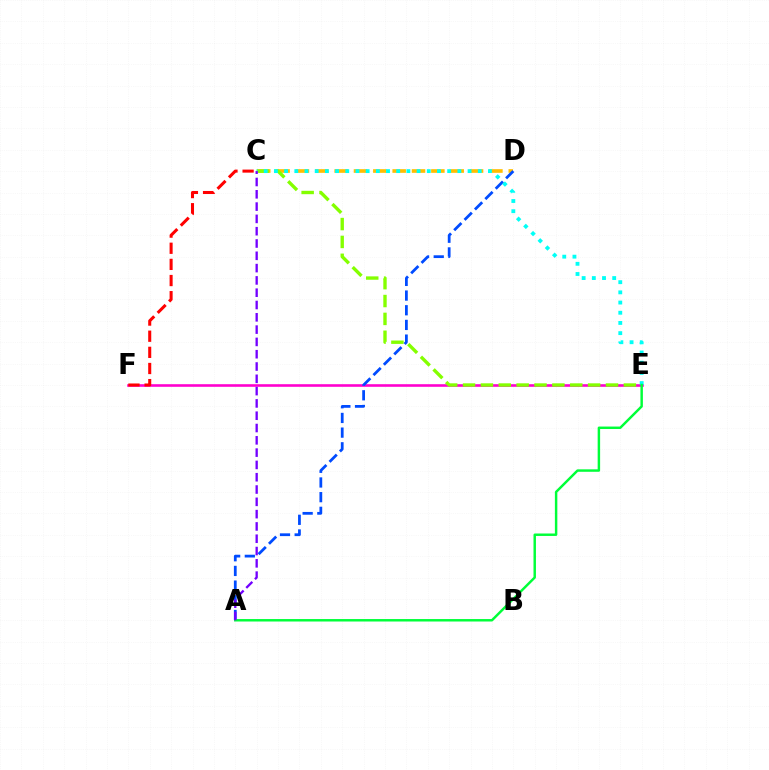{('C', 'D'): [{'color': '#ffbd00', 'line_style': 'dashed', 'thickness': 2.63}], ('E', 'F'): [{'color': '#ff00cf', 'line_style': 'solid', 'thickness': 1.88}], ('C', 'E'): [{'color': '#84ff00', 'line_style': 'dashed', 'thickness': 2.43}, {'color': '#00fff6', 'line_style': 'dotted', 'thickness': 2.77}], ('A', 'D'): [{'color': '#004bff', 'line_style': 'dashed', 'thickness': 1.99}], ('C', 'F'): [{'color': '#ff0000', 'line_style': 'dashed', 'thickness': 2.19}], ('A', 'E'): [{'color': '#00ff39', 'line_style': 'solid', 'thickness': 1.77}], ('A', 'C'): [{'color': '#7200ff', 'line_style': 'dashed', 'thickness': 1.67}]}